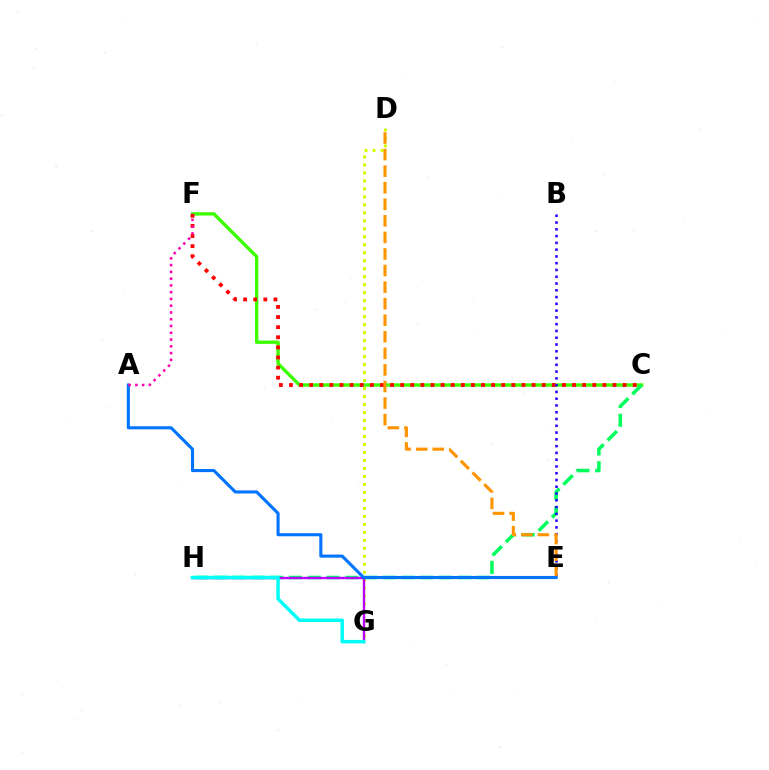{('D', 'G'): [{'color': '#d1ff00', 'line_style': 'dotted', 'thickness': 2.17}], ('C', 'F'): [{'color': '#3dff00', 'line_style': 'solid', 'thickness': 2.42}, {'color': '#ff0000', 'line_style': 'dotted', 'thickness': 2.75}], ('C', 'H'): [{'color': '#00ff5c', 'line_style': 'dashed', 'thickness': 2.55}], ('G', 'H'): [{'color': '#b900ff', 'line_style': 'solid', 'thickness': 1.71}, {'color': '#00fff6', 'line_style': 'solid', 'thickness': 2.52}], ('B', 'E'): [{'color': '#2500ff', 'line_style': 'dotted', 'thickness': 1.84}], ('D', 'E'): [{'color': '#ff9400', 'line_style': 'dashed', 'thickness': 2.25}], ('A', 'E'): [{'color': '#0074ff', 'line_style': 'solid', 'thickness': 2.23}], ('A', 'F'): [{'color': '#ff00ac', 'line_style': 'dotted', 'thickness': 1.84}]}